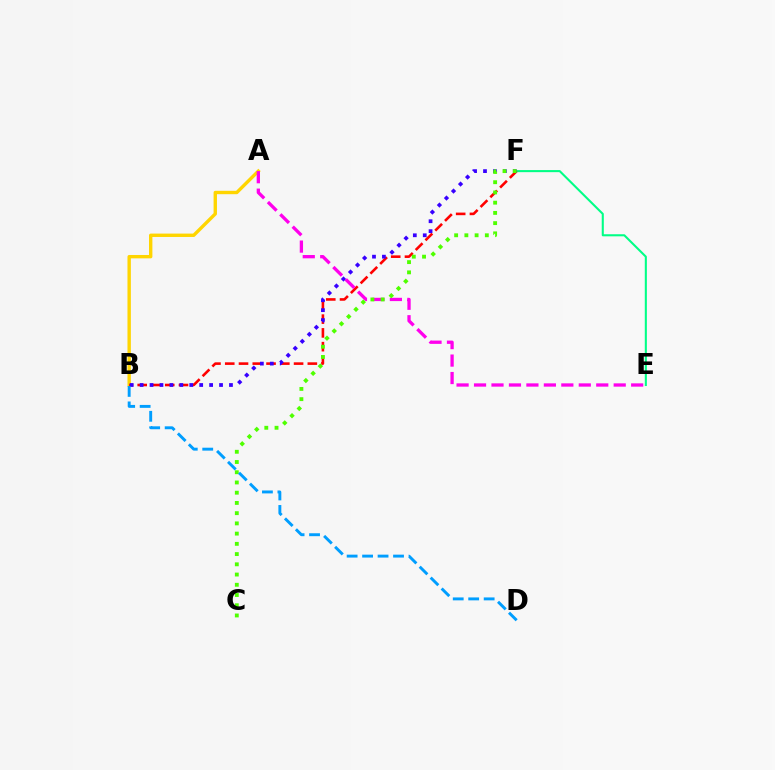{('E', 'F'): [{'color': '#00ff86', 'line_style': 'solid', 'thickness': 1.5}], ('A', 'B'): [{'color': '#ffd500', 'line_style': 'solid', 'thickness': 2.44}], ('B', 'F'): [{'color': '#ff0000', 'line_style': 'dashed', 'thickness': 1.87}, {'color': '#3700ff', 'line_style': 'dotted', 'thickness': 2.7}], ('A', 'E'): [{'color': '#ff00ed', 'line_style': 'dashed', 'thickness': 2.37}], ('C', 'F'): [{'color': '#4fff00', 'line_style': 'dotted', 'thickness': 2.78}], ('B', 'D'): [{'color': '#009eff', 'line_style': 'dashed', 'thickness': 2.1}]}